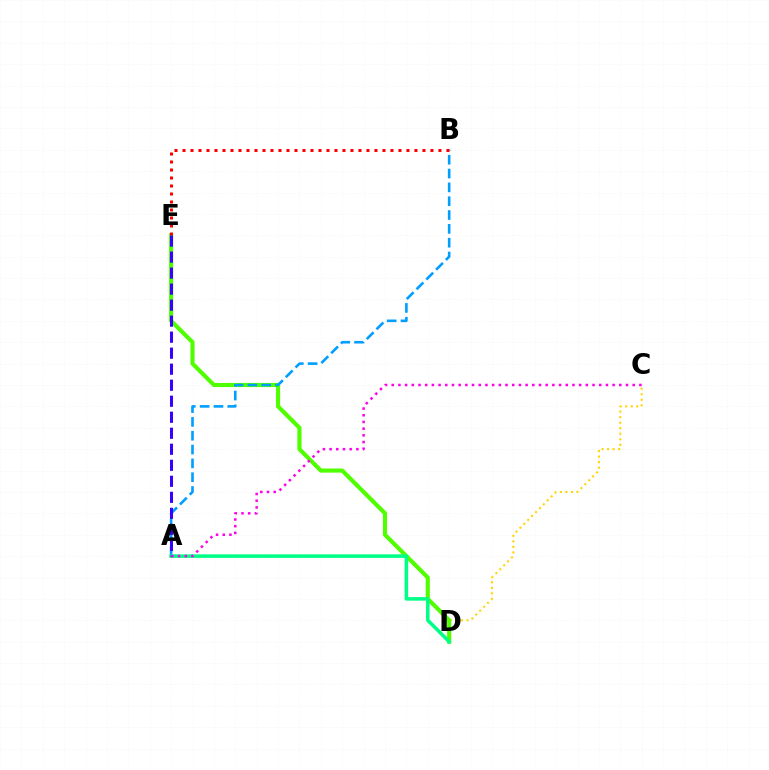{('C', 'D'): [{'color': '#ffd500', 'line_style': 'dotted', 'thickness': 1.5}], ('D', 'E'): [{'color': '#4fff00', 'line_style': 'solid', 'thickness': 2.97}], ('A', 'B'): [{'color': '#009eff', 'line_style': 'dashed', 'thickness': 1.88}], ('B', 'E'): [{'color': '#ff0000', 'line_style': 'dotted', 'thickness': 2.17}], ('A', 'D'): [{'color': '#00ff86', 'line_style': 'solid', 'thickness': 2.55}], ('A', 'E'): [{'color': '#3700ff', 'line_style': 'dashed', 'thickness': 2.18}], ('A', 'C'): [{'color': '#ff00ed', 'line_style': 'dotted', 'thickness': 1.82}]}